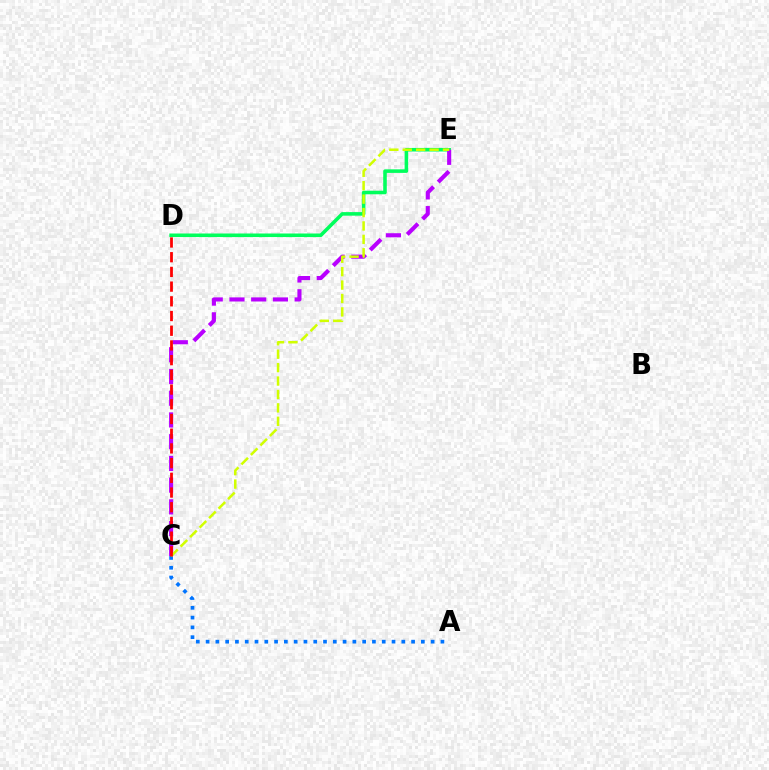{('D', 'E'): [{'color': '#00ff5c', 'line_style': 'solid', 'thickness': 2.56}], ('C', 'E'): [{'color': '#b900ff', 'line_style': 'dashed', 'thickness': 2.95}, {'color': '#d1ff00', 'line_style': 'dashed', 'thickness': 1.82}], ('A', 'C'): [{'color': '#0074ff', 'line_style': 'dotted', 'thickness': 2.66}], ('C', 'D'): [{'color': '#ff0000', 'line_style': 'dashed', 'thickness': 2.0}]}